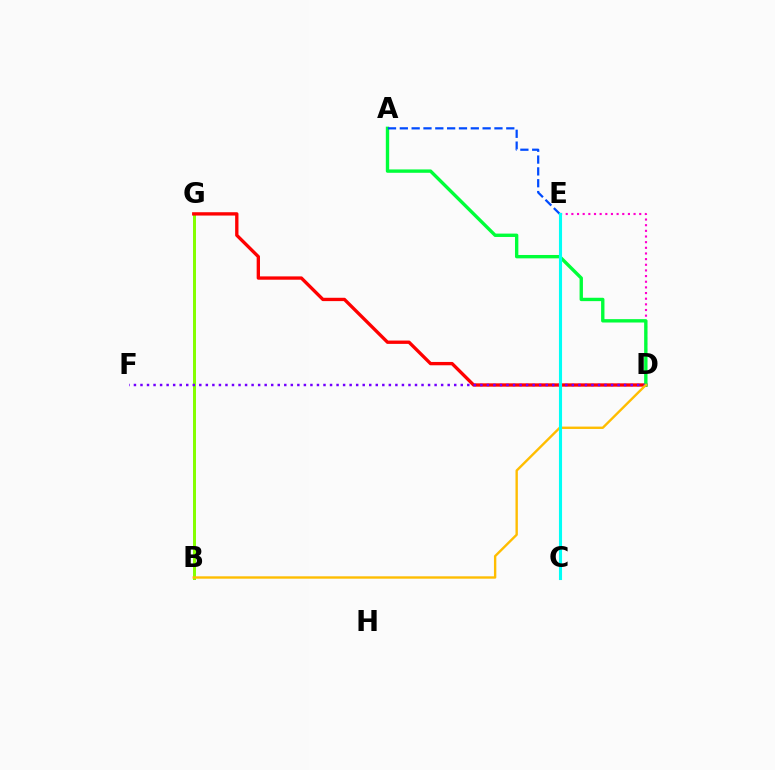{('B', 'G'): [{'color': '#84ff00', 'line_style': 'solid', 'thickness': 2.14}], ('D', 'G'): [{'color': '#ff0000', 'line_style': 'solid', 'thickness': 2.4}], ('D', 'E'): [{'color': '#ff00cf', 'line_style': 'dotted', 'thickness': 1.54}], ('A', 'D'): [{'color': '#00ff39', 'line_style': 'solid', 'thickness': 2.42}], ('D', 'F'): [{'color': '#7200ff', 'line_style': 'dotted', 'thickness': 1.78}], ('A', 'E'): [{'color': '#004bff', 'line_style': 'dashed', 'thickness': 1.61}], ('B', 'D'): [{'color': '#ffbd00', 'line_style': 'solid', 'thickness': 1.71}], ('C', 'E'): [{'color': '#00fff6', 'line_style': 'solid', 'thickness': 2.23}]}